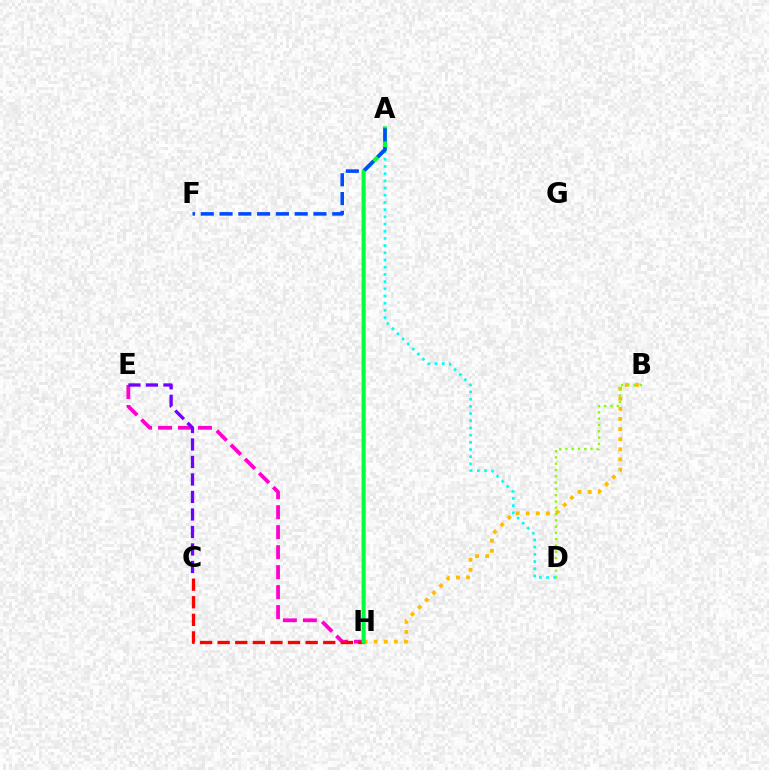{('E', 'H'): [{'color': '#ff00cf', 'line_style': 'dashed', 'thickness': 2.71}], ('A', 'D'): [{'color': '#00fff6', 'line_style': 'dotted', 'thickness': 1.96}], ('B', 'H'): [{'color': '#ffbd00', 'line_style': 'dotted', 'thickness': 2.75}], ('B', 'D'): [{'color': '#84ff00', 'line_style': 'dotted', 'thickness': 1.71}], ('C', 'H'): [{'color': '#ff0000', 'line_style': 'dashed', 'thickness': 2.39}], ('C', 'E'): [{'color': '#7200ff', 'line_style': 'dashed', 'thickness': 2.38}], ('A', 'H'): [{'color': '#00ff39', 'line_style': 'solid', 'thickness': 2.93}], ('A', 'F'): [{'color': '#004bff', 'line_style': 'dashed', 'thickness': 2.55}]}